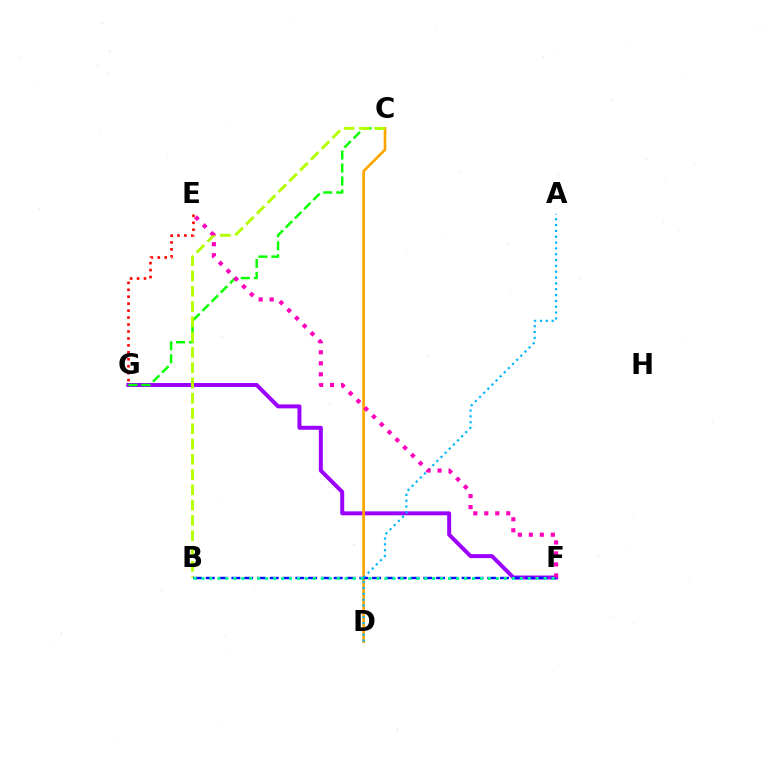{('E', 'G'): [{'color': '#ff0000', 'line_style': 'dotted', 'thickness': 1.89}], ('F', 'G'): [{'color': '#9b00ff', 'line_style': 'solid', 'thickness': 2.85}], ('C', 'D'): [{'color': '#ffa500', 'line_style': 'solid', 'thickness': 1.93}], ('C', 'G'): [{'color': '#08ff00', 'line_style': 'dashed', 'thickness': 1.76}], ('B', 'C'): [{'color': '#b3ff00', 'line_style': 'dashed', 'thickness': 2.08}], ('B', 'F'): [{'color': '#0010ff', 'line_style': 'dashed', 'thickness': 1.74}, {'color': '#00ff9d', 'line_style': 'dotted', 'thickness': 2.16}], ('A', 'D'): [{'color': '#00b5ff', 'line_style': 'dotted', 'thickness': 1.59}], ('E', 'F'): [{'color': '#ff00bd', 'line_style': 'dotted', 'thickness': 2.99}]}